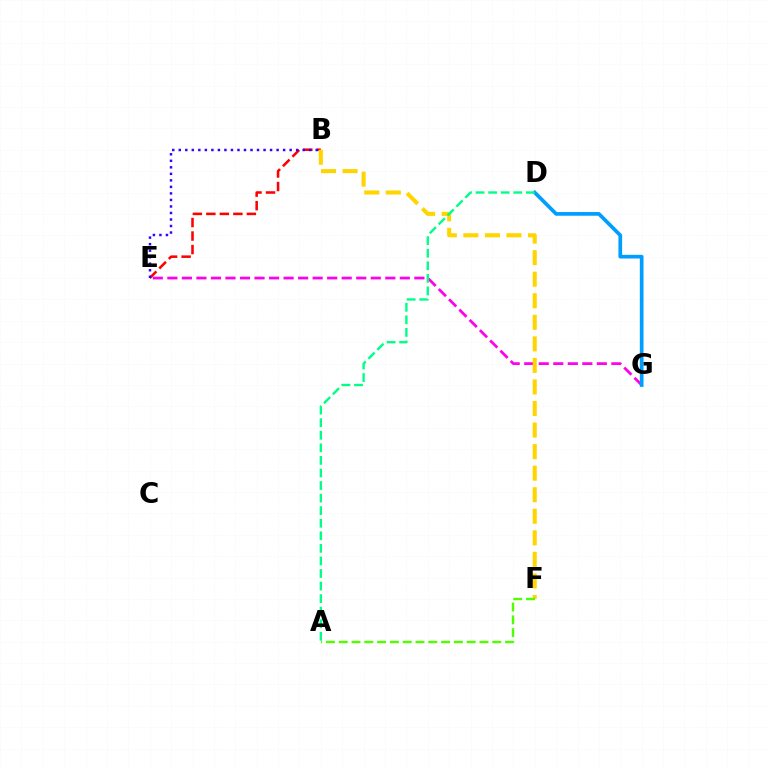{('E', 'G'): [{'color': '#ff00ed', 'line_style': 'dashed', 'thickness': 1.97}], ('B', 'E'): [{'color': '#ff0000', 'line_style': 'dashed', 'thickness': 1.84}, {'color': '#3700ff', 'line_style': 'dotted', 'thickness': 1.77}], ('B', 'F'): [{'color': '#ffd500', 'line_style': 'dashed', 'thickness': 2.93}], ('A', 'F'): [{'color': '#4fff00', 'line_style': 'dashed', 'thickness': 1.74}], ('D', 'G'): [{'color': '#009eff', 'line_style': 'solid', 'thickness': 2.66}], ('A', 'D'): [{'color': '#00ff86', 'line_style': 'dashed', 'thickness': 1.71}]}